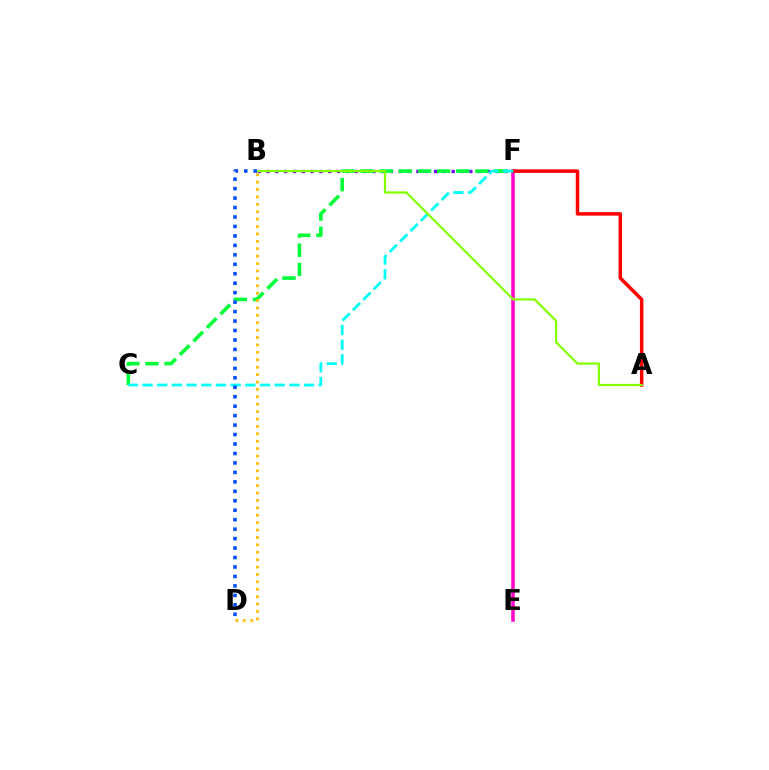{('B', 'F'): [{'color': '#7200ff', 'line_style': 'dotted', 'thickness': 2.4}], ('E', 'F'): [{'color': '#ff00cf', 'line_style': 'solid', 'thickness': 2.52}], ('C', 'F'): [{'color': '#00ff39', 'line_style': 'dashed', 'thickness': 2.6}, {'color': '#00fff6', 'line_style': 'dashed', 'thickness': 2.0}], ('A', 'F'): [{'color': '#ff0000', 'line_style': 'solid', 'thickness': 2.51}], ('B', 'D'): [{'color': '#ffbd00', 'line_style': 'dotted', 'thickness': 2.01}, {'color': '#004bff', 'line_style': 'dotted', 'thickness': 2.57}], ('A', 'B'): [{'color': '#84ff00', 'line_style': 'solid', 'thickness': 1.61}]}